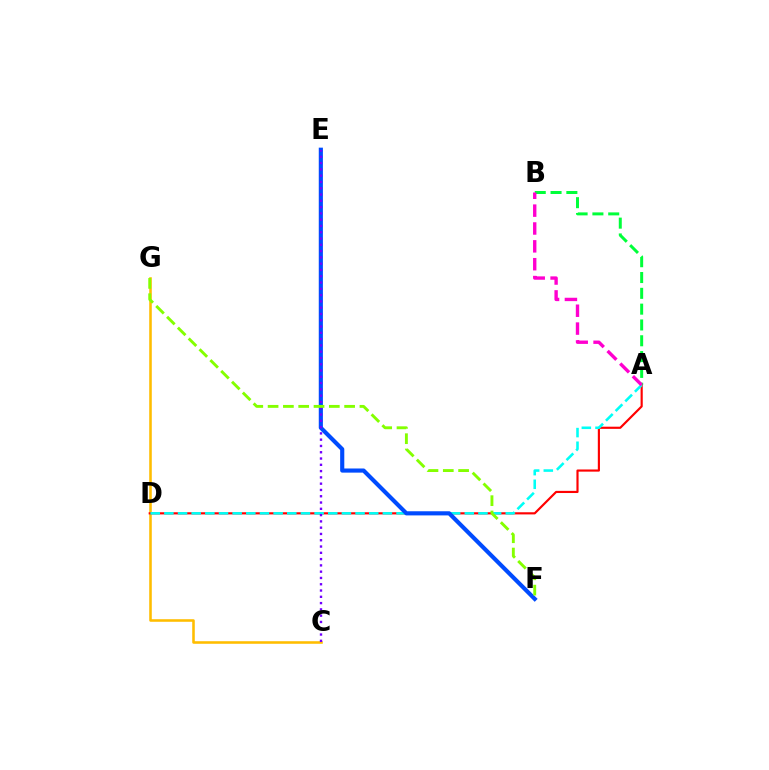{('C', 'G'): [{'color': '#ffbd00', 'line_style': 'solid', 'thickness': 1.85}], ('A', 'D'): [{'color': '#ff0000', 'line_style': 'solid', 'thickness': 1.56}, {'color': '#00fff6', 'line_style': 'dashed', 'thickness': 1.86}], ('A', 'B'): [{'color': '#00ff39', 'line_style': 'dashed', 'thickness': 2.15}, {'color': '#ff00cf', 'line_style': 'dashed', 'thickness': 2.43}], ('E', 'F'): [{'color': '#004bff', 'line_style': 'solid', 'thickness': 2.98}], ('C', 'E'): [{'color': '#7200ff', 'line_style': 'dotted', 'thickness': 1.71}], ('F', 'G'): [{'color': '#84ff00', 'line_style': 'dashed', 'thickness': 2.08}]}